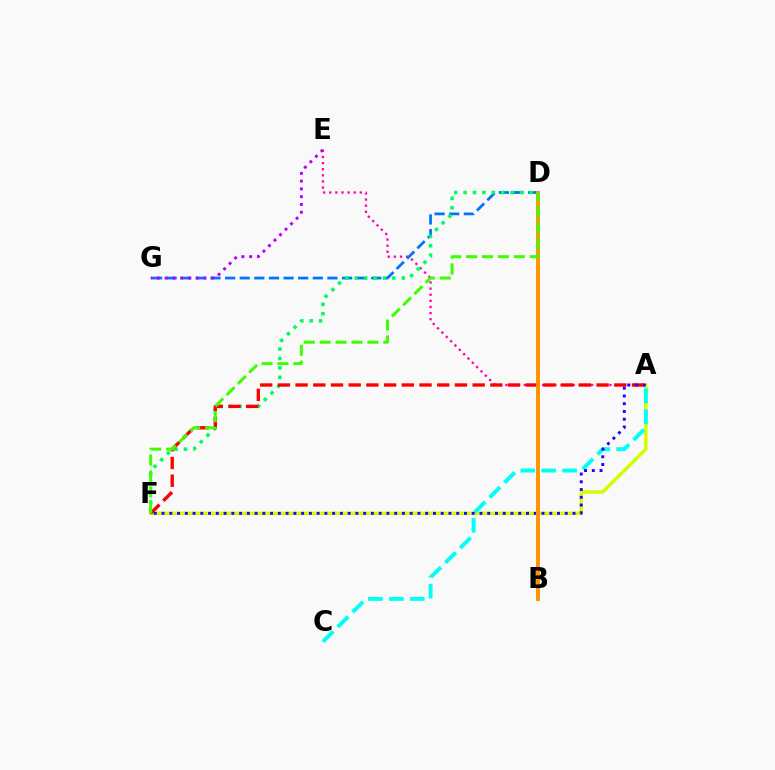{('A', 'F'): [{'color': '#d1ff00', 'line_style': 'solid', 'thickness': 2.52}, {'color': '#ff0000', 'line_style': 'dashed', 'thickness': 2.41}, {'color': '#2500ff', 'line_style': 'dotted', 'thickness': 2.11}], ('A', 'C'): [{'color': '#00fff6', 'line_style': 'dashed', 'thickness': 2.85}], ('A', 'E'): [{'color': '#ff00ac', 'line_style': 'dotted', 'thickness': 1.66}], ('D', 'G'): [{'color': '#0074ff', 'line_style': 'dashed', 'thickness': 1.99}], ('D', 'F'): [{'color': '#00ff5c', 'line_style': 'dotted', 'thickness': 2.56}, {'color': '#3dff00', 'line_style': 'dashed', 'thickness': 2.16}], ('E', 'G'): [{'color': '#b900ff', 'line_style': 'dotted', 'thickness': 2.11}], ('B', 'D'): [{'color': '#ff9400', 'line_style': 'solid', 'thickness': 2.83}]}